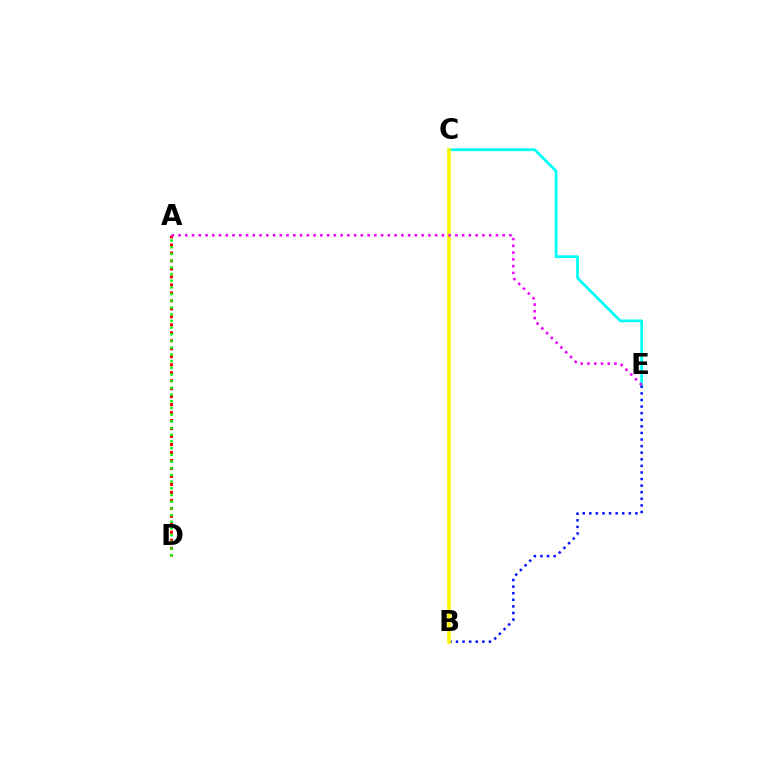{('C', 'E'): [{'color': '#00fff6', 'line_style': 'solid', 'thickness': 1.99}], ('B', 'E'): [{'color': '#0010ff', 'line_style': 'dotted', 'thickness': 1.79}], ('A', 'D'): [{'color': '#ff0000', 'line_style': 'dotted', 'thickness': 2.17}, {'color': '#08ff00', 'line_style': 'dotted', 'thickness': 1.82}], ('B', 'C'): [{'color': '#fcf500', 'line_style': 'solid', 'thickness': 2.6}], ('A', 'E'): [{'color': '#ee00ff', 'line_style': 'dotted', 'thickness': 1.83}]}